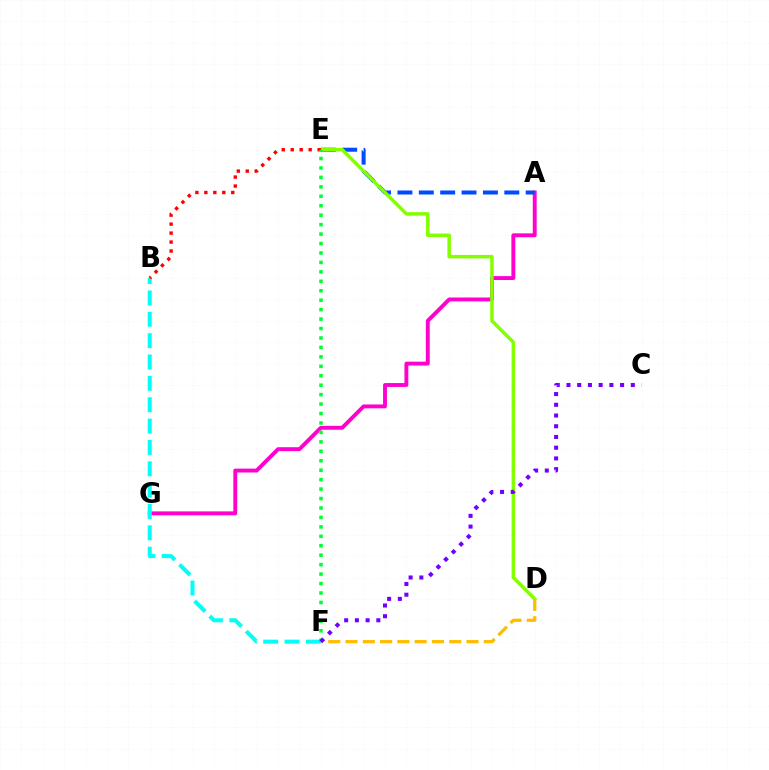{('A', 'G'): [{'color': '#ff00cf', 'line_style': 'solid', 'thickness': 2.8}], ('A', 'E'): [{'color': '#004bff', 'line_style': 'dashed', 'thickness': 2.9}], ('D', 'E'): [{'color': '#84ff00', 'line_style': 'solid', 'thickness': 2.52}], ('B', 'F'): [{'color': '#00fff6', 'line_style': 'dashed', 'thickness': 2.9}], ('D', 'F'): [{'color': '#ffbd00', 'line_style': 'dashed', 'thickness': 2.35}], ('B', 'E'): [{'color': '#ff0000', 'line_style': 'dotted', 'thickness': 2.44}], ('E', 'F'): [{'color': '#00ff39', 'line_style': 'dotted', 'thickness': 2.57}], ('C', 'F'): [{'color': '#7200ff', 'line_style': 'dotted', 'thickness': 2.91}]}